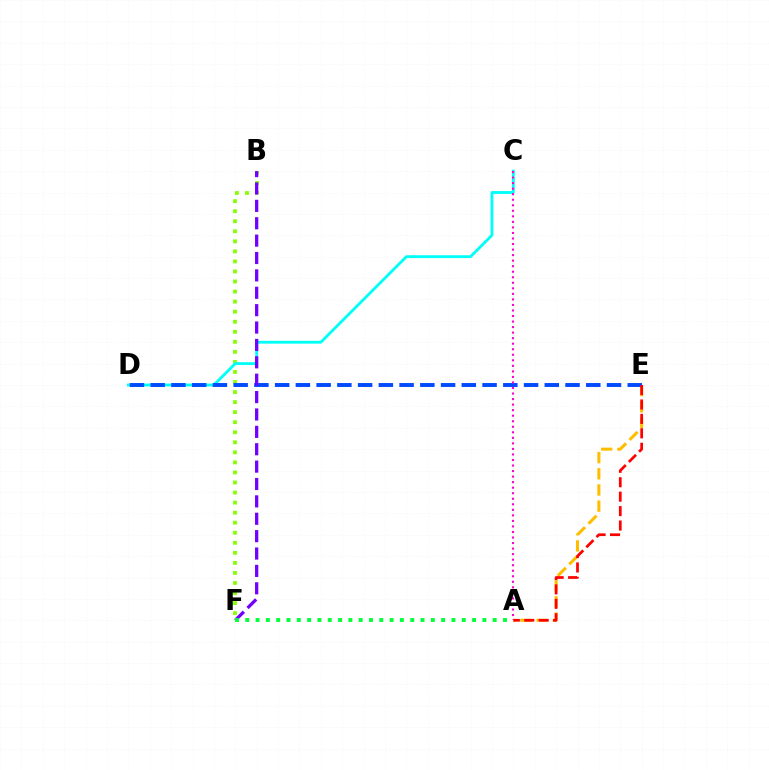{('B', 'F'): [{'color': '#84ff00', 'line_style': 'dotted', 'thickness': 2.73}, {'color': '#7200ff', 'line_style': 'dashed', 'thickness': 2.36}], ('C', 'D'): [{'color': '#00fff6', 'line_style': 'solid', 'thickness': 2.05}], ('A', 'E'): [{'color': '#ffbd00', 'line_style': 'dashed', 'thickness': 2.2}, {'color': '#ff0000', 'line_style': 'dashed', 'thickness': 1.96}], ('D', 'E'): [{'color': '#004bff', 'line_style': 'dashed', 'thickness': 2.82}], ('A', 'C'): [{'color': '#ff00cf', 'line_style': 'dotted', 'thickness': 1.5}], ('A', 'F'): [{'color': '#00ff39', 'line_style': 'dotted', 'thickness': 2.8}]}